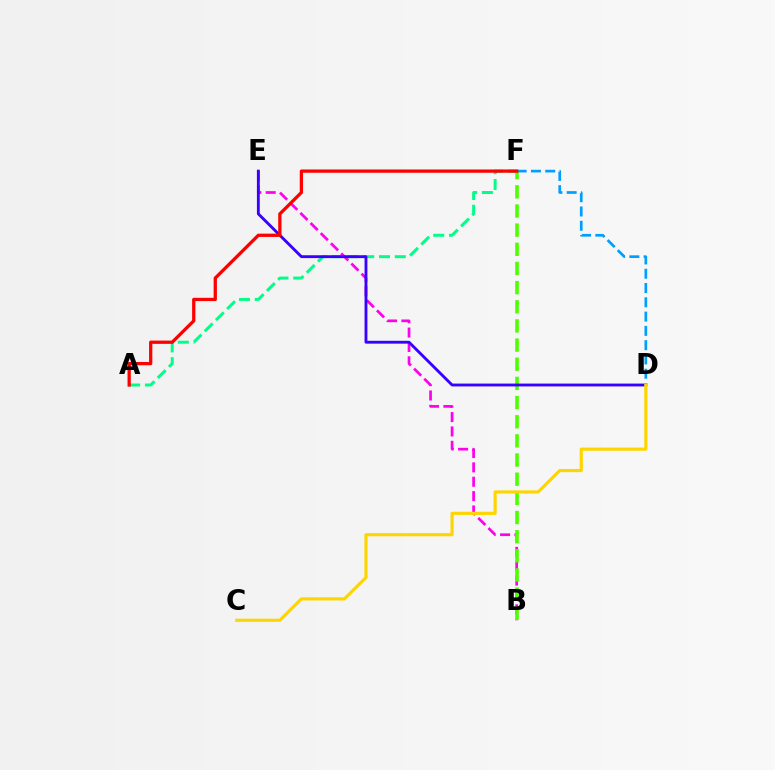{('B', 'E'): [{'color': '#ff00ed', 'line_style': 'dashed', 'thickness': 1.95}], ('A', 'F'): [{'color': '#00ff86', 'line_style': 'dashed', 'thickness': 2.14}, {'color': '#ff0000', 'line_style': 'solid', 'thickness': 2.35}], ('B', 'F'): [{'color': '#4fff00', 'line_style': 'dashed', 'thickness': 2.6}], ('D', 'E'): [{'color': '#3700ff', 'line_style': 'solid', 'thickness': 2.05}], ('D', 'F'): [{'color': '#009eff', 'line_style': 'dashed', 'thickness': 1.94}], ('C', 'D'): [{'color': '#ffd500', 'line_style': 'solid', 'thickness': 2.28}]}